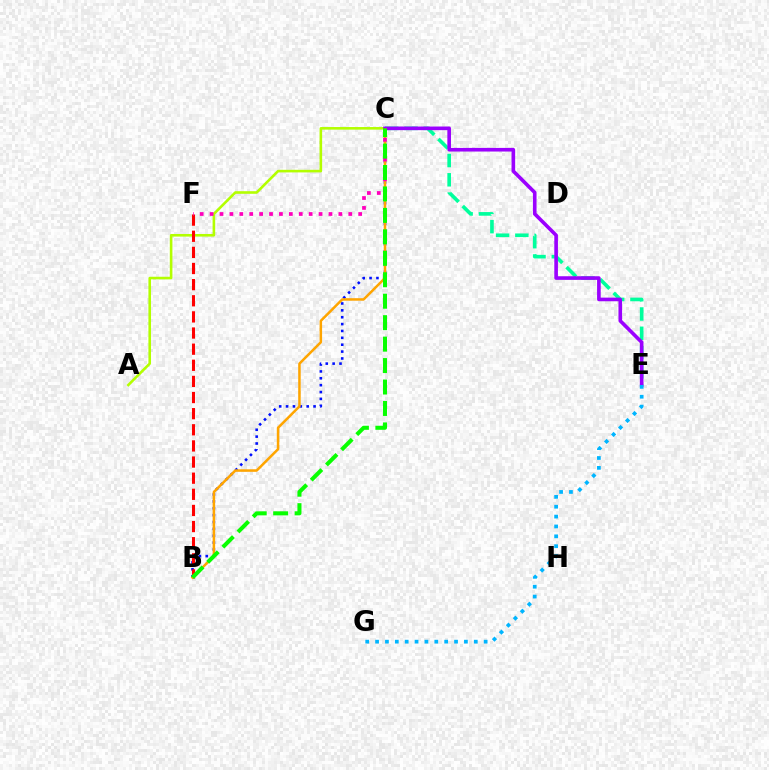{('B', 'C'): [{'color': '#0010ff', 'line_style': 'dotted', 'thickness': 1.87}, {'color': '#ffa500', 'line_style': 'solid', 'thickness': 1.81}, {'color': '#08ff00', 'line_style': 'dashed', 'thickness': 2.91}], ('C', 'E'): [{'color': '#00ff9d', 'line_style': 'dashed', 'thickness': 2.62}, {'color': '#9b00ff', 'line_style': 'solid', 'thickness': 2.61}], ('A', 'C'): [{'color': '#b3ff00', 'line_style': 'solid', 'thickness': 1.87}], ('B', 'F'): [{'color': '#ff0000', 'line_style': 'dashed', 'thickness': 2.19}], ('C', 'F'): [{'color': '#ff00bd', 'line_style': 'dotted', 'thickness': 2.69}], ('E', 'G'): [{'color': '#00b5ff', 'line_style': 'dotted', 'thickness': 2.68}]}